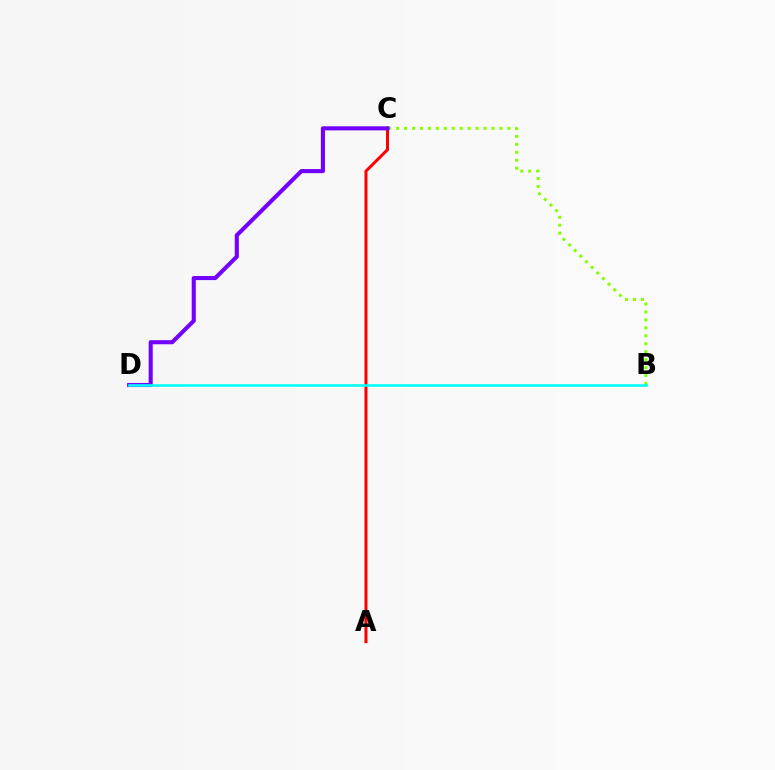{('B', 'C'): [{'color': '#84ff00', 'line_style': 'dotted', 'thickness': 2.16}], ('A', 'C'): [{'color': '#ff0000', 'line_style': 'solid', 'thickness': 2.17}], ('C', 'D'): [{'color': '#7200ff', 'line_style': 'solid', 'thickness': 2.94}], ('B', 'D'): [{'color': '#00fff6', 'line_style': 'solid', 'thickness': 1.87}]}